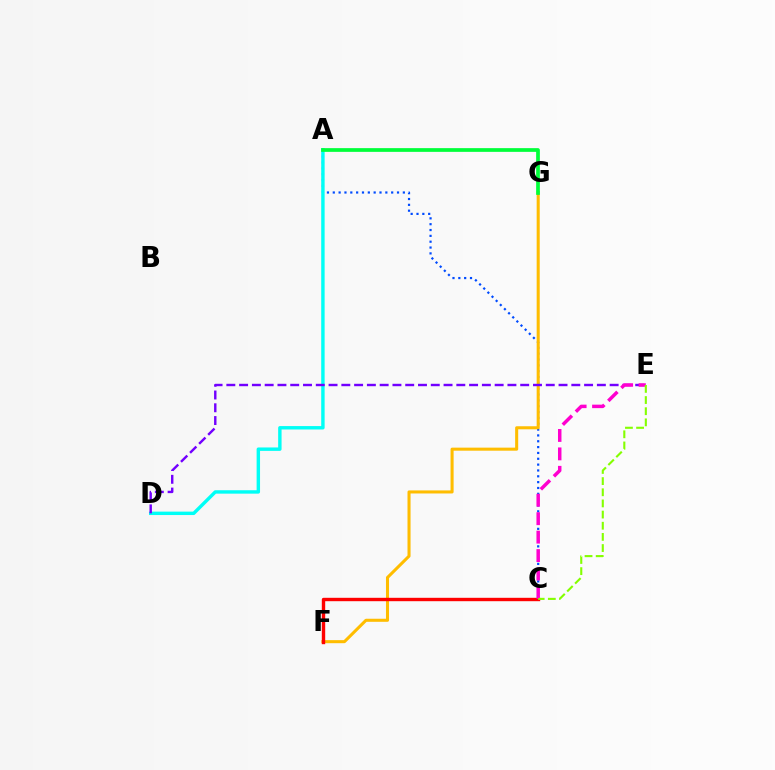{('A', 'C'): [{'color': '#004bff', 'line_style': 'dotted', 'thickness': 1.59}], ('A', 'D'): [{'color': '#00fff6', 'line_style': 'solid', 'thickness': 2.46}], ('F', 'G'): [{'color': '#ffbd00', 'line_style': 'solid', 'thickness': 2.2}], ('A', 'G'): [{'color': '#00ff39', 'line_style': 'solid', 'thickness': 2.68}], ('C', 'F'): [{'color': '#ff0000', 'line_style': 'solid', 'thickness': 2.44}], ('D', 'E'): [{'color': '#7200ff', 'line_style': 'dashed', 'thickness': 1.74}], ('C', 'E'): [{'color': '#ff00cf', 'line_style': 'dashed', 'thickness': 2.51}, {'color': '#84ff00', 'line_style': 'dashed', 'thickness': 1.52}]}